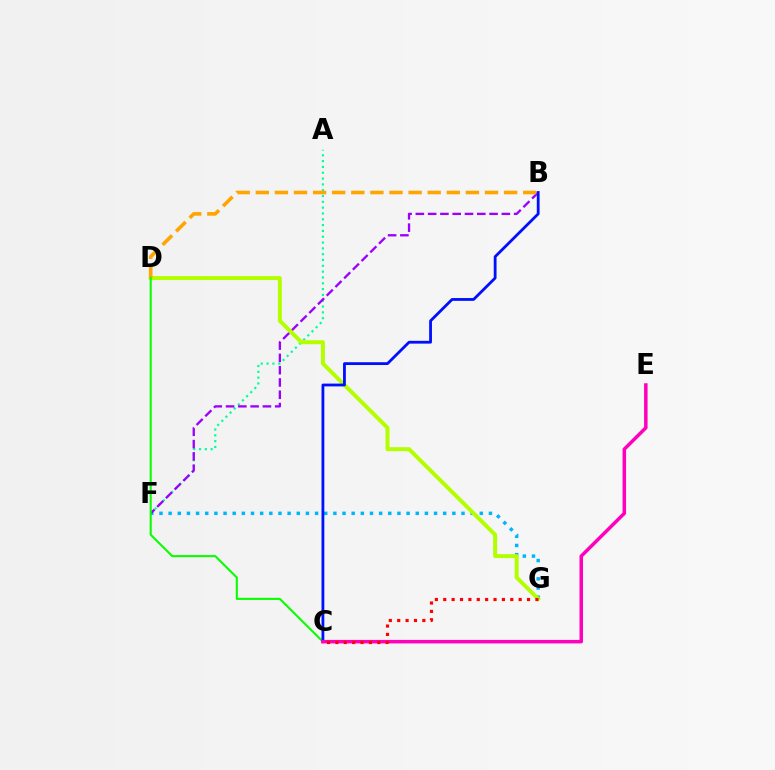{('A', 'F'): [{'color': '#00ff9d', 'line_style': 'dotted', 'thickness': 1.58}], ('F', 'G'): [{'color': '#00b5ff', 'line_style': 'dotted', 'thickness': 2.49}], ('B', 'F'): [{'color': '#9b00ff', 'line_style': 'dashed', 'thickness': 1.67}], ('D', 'G'): [{'color': '#b3ff00', 'line_style': 'solid', 'thickness': 2.86}], ('B', 'D'): [{'color': '#ffa500', 'line_style': 'dashed', 'thickness': 2.59}], ('C', 'D'): [{'color': '#08ff00', 'line_style': 'solid', 'thickness': 1.5}], ('B', 'C'): [{'color': '#0010ff', 'line_style': 'solid', 'thickness': 2.02}], ('C', 'E'): [{'color': '#ff00bd', 'line_style': 'solid', 'thickness': 2.52}], ('C', 'G'): [{'color': '#ff0000', 'line_style': 'dotted', 'thickness': 2.28}]}